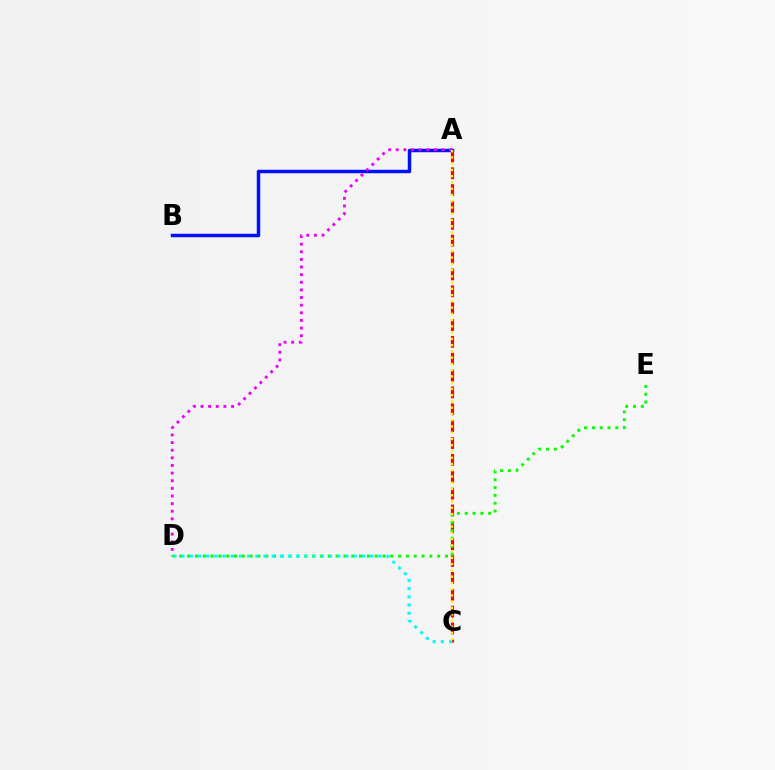{('A', 'B'): [{'color': '#0010ff', 'line_style': 'solid', 'thickness': 2.48}], ('A', 'C'): [{'color': '#ff0000', 'line_style': 'dashed', 'thickness': 2.29}, {'color': '#fcf500', 'line_style': 'dotted', 'thickness': 1.7}], ('A', 'D'): [{'color': '#ee00ff', 'line_style': 'dotted', 'thickness': 2.07}], ('D', 'E'): [{'color': '#08ff00', 'line_style': 'dotted', 'thickness': 2.12}], ('C', 'D'): [{'color': '#00fff6', 'line_style': 'dotted', 'thickness': 2.23}]}